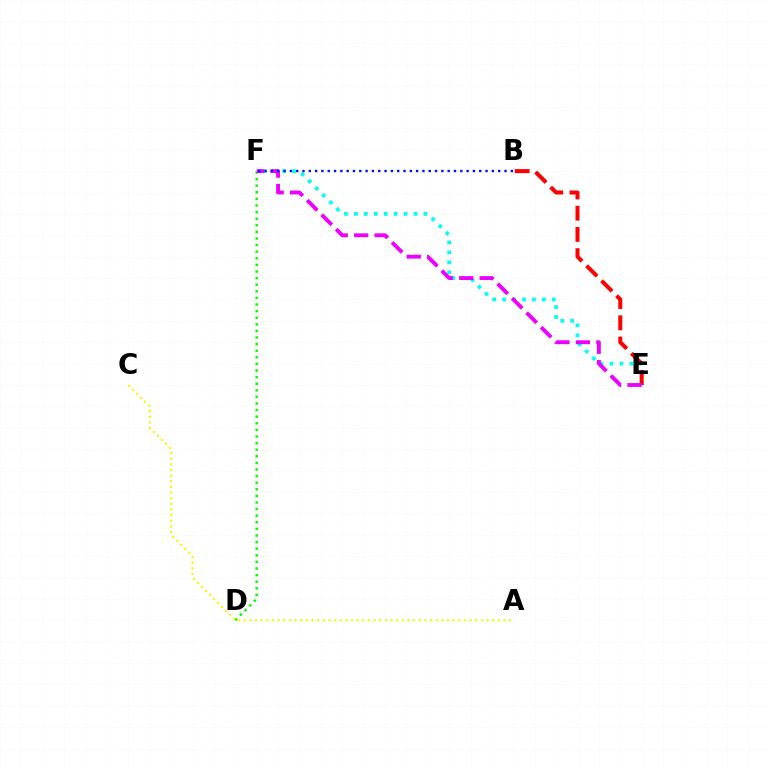{('E', 'F'): [{'color': '#00fff6', 'line_style': 'dotted', 'thickness': 2.7}, {'color': '#ee00ff', 'line_style': 'dashed', 'thickness': 2.78}], ('D', 'F'): [{'color': '#08ff00', 'line_style': 'dotted', 'thickness': 1.79}], ('B', 'E'): [{'color': '#ff0000', 'line_style': 'dashed', 'thickness': 2.88}], ('B', 'F'): [{'color': '#0010ff', 'line_style': 'dotted', 'thickness': 1.72}], ('A', 'C'): [{'color': '#fcf500', 'line_style': 'dotted', 'thickness': 1.53}]}